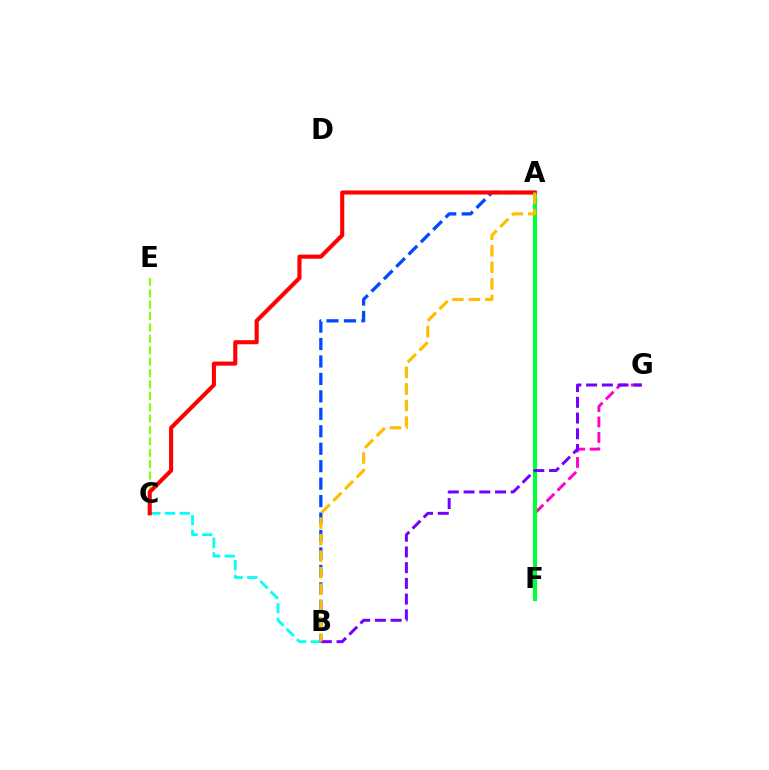{('F', 'G'): [{'color': '#ff00cf', 'line_style': 'dashed', 'thickness': 2.1}], ('C', 'E'): [{'color': '#84ff00', 'line_style': 'dashed', 'thickness': 1.55}], ('A', 'F'): [{'color': '#00ff39', 'line_style': 'solid', 'thickness': 2.99}], ('B', 'C'): [{'color': '#00fff6', 'line_style': 'dashed', 'thickness': 1.99}], ('A', 'B'): [{'color': '#004bff', 'line_style': 'dashed', 'thickness': 2.37}, {'color': '#ffbd00', 'line_style': 'dashed', 'thickness': 2.25}], ('A', 'C'): [{'color': '#ff0000', 'line_style': 'solid', 'thickness': 2.94}], ('B', 'G'): [{'color': '#7200ff', 'line_style': 'dashed', 'thickness': 2.14}]}